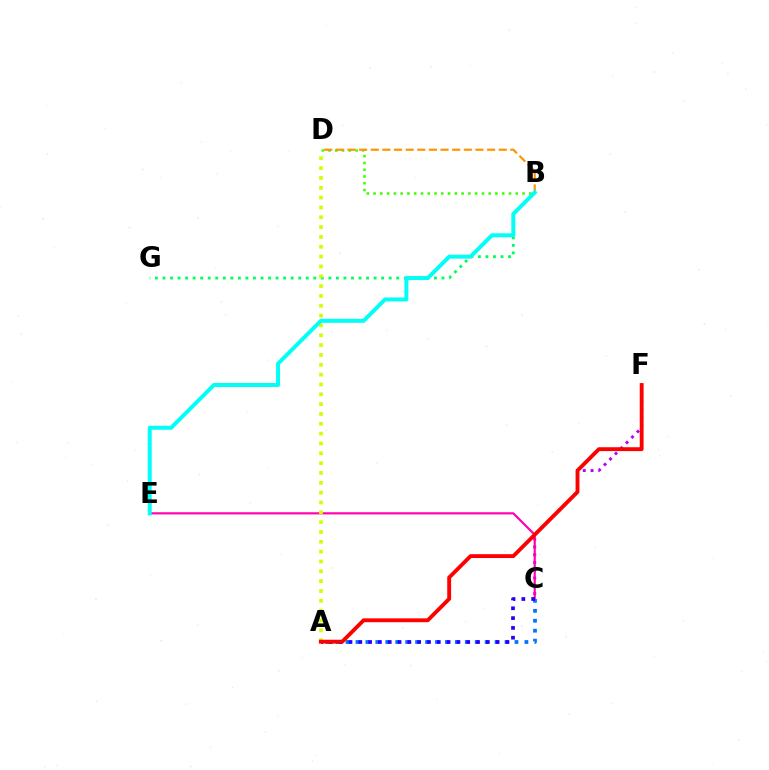{('B', 'G'): [{'color': '#00ff5c', 'line_style': 'dotted', 'thickness': 2.05}], ('A', 'C'): [{'color': '#0074ff', 'line_style': 'dotted', 'thickness': 2.7}, {'color': '#2500ff', 'line_style': 'dotted', 'thickness': 2.67}], ('C', 'F'): [{'color': '#b900ff', 'line_style': 'dotted', 'thickness': 2.11}], ('C', 'E'): [{'color': '#ff00ac', 'line_style': 'solid', 'thickness': 1.55}], ('B', 'D'): [{'color': '#3dff00', 'line_style': 'dotted', 'thickness': 1.84}, {'color': '#ff9400', 'line_style': 'dashed', 'thickness': 1.58}], ('A', 'D'): [{'color': '#d1ff00', 'line_style': 'dotted', 'thickness': 2.67}], ('A', 'F'): [{'color': '#ff0000', 'line_style': 'solid', 'thickness': 2.78}], ('B', 'E'): [{'color': '#00fff6', 'line_style': 'solid', 'thickness': 2.86}]}